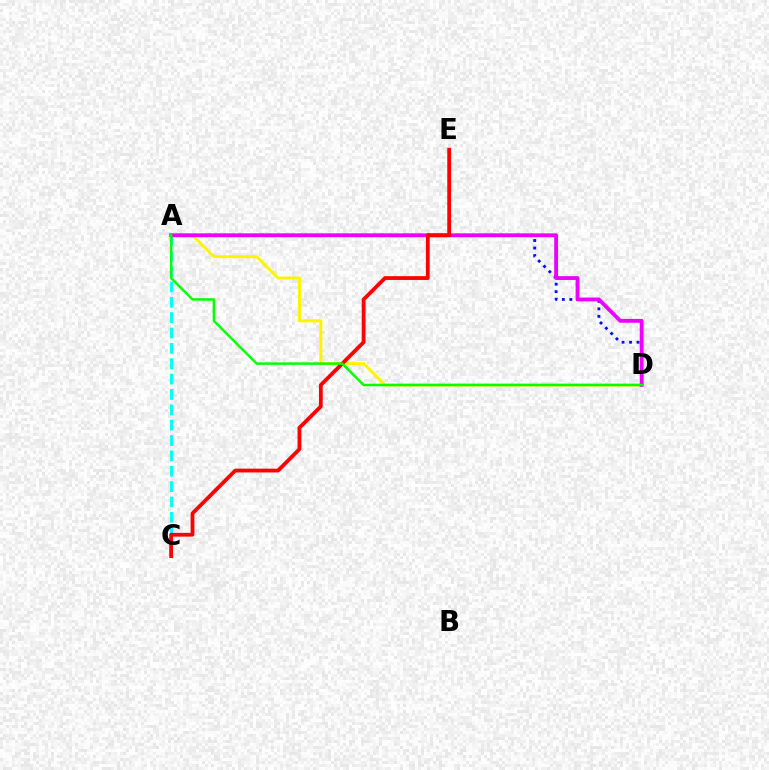{('A', 'C'): [{'color': '#00fff6', 'line_style': 'dashed', 'thickness': 2.09}], ('A', 'D'): [{'color': '#0010ff', 'line_style': 'dotted', 'thickness': 2.04}, {'color': '#fcf500', 'line_style': 'solid', 'thickness': 2.16}, {'color': '#ee00ff', 'line_style': 'solid', 'thickness': 2.77}, {'color': '#08ff00', 'line_style': 'solid', 'thickness': 1.8}], ('C', 'E'): [{'color': '#ff0000', 'line_style': 'solid', 'thickness': 2.73}]}